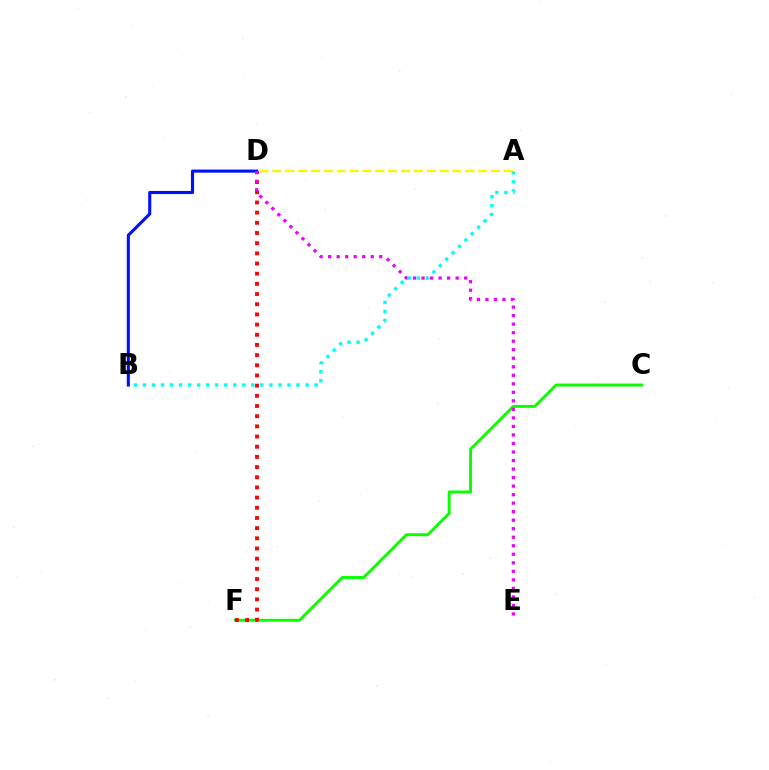{('C', 'F'): [{'color': '#08ff00', 'line_style': 'solid', 'thickness': 2.1}], ('D', 'F'): [{'color': '#ff0000', 'line_style': 'dotted', 'thickness': 2.77}], ('B', 'D'): [{'color': '#0010ff', 'line_style': 'solid', 'thickness': 2.23}], ('D', 'E'): [{'color': '#ee00ff', 'line_style': 'dotted', 'thickness': 2.32}], ('A', 'B'): [{'color': '#00fff6', 'line_style': 'dotted', 'thickness': 2.45}], ('A', 'D'): [{'color': '#fcf500', 'line_style': 'dashed', 'thickness': 1.75}]}